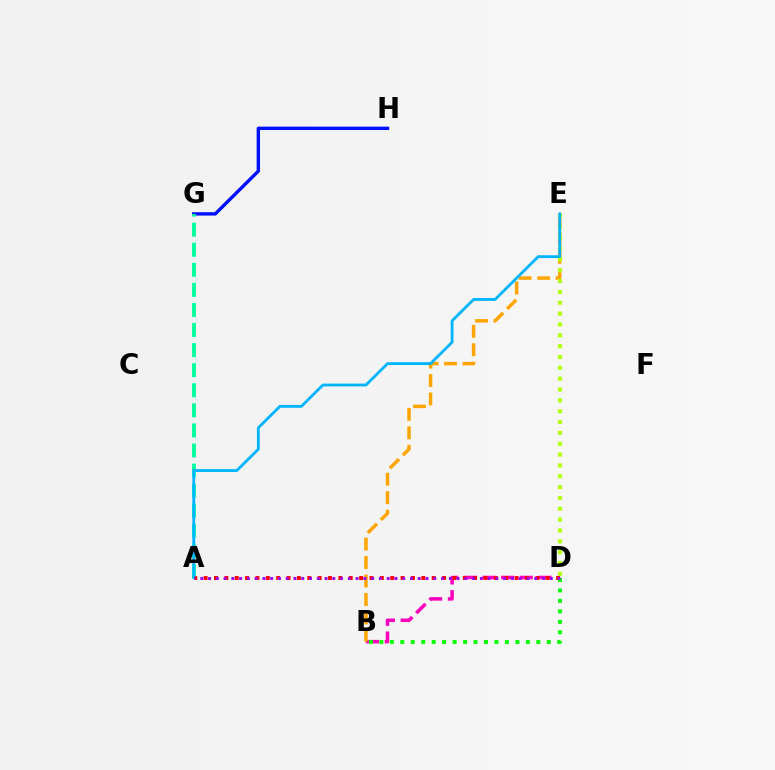{('B', 'D'): [{'color': '#ff00bd', 'line_style': 'dashed', 'thickness': 2.54}, {'color': '#08ff00', 'line_style': 'dotted', 'thickness': 2.84}], ('G', 'H'): [{'color': '#0010ff', 'line_style': 'solid', 'thickness': 2.44}], ('B', 'E'): [{'color': '#ffa500', 'line_style': 'dashed', 'thickness': 2.51}], ('D', 'E'): [{'color': '#b3ff00', 'line_style': 'dotted', 'thickness': 2.95}], ('A', 'G'): [{'color': '#00ff9d', 'line_style': 'dashed', 'thickness': 2.73}], ('A', 'D'): [{'color': '#ff0000', 'line_style': 'dotted', 'thickness': 2.82}, {'color': '#9b00ff', 'line_style': 'dotted', 'thickness': 2.11}], ('A', 'E'): [{'color': '#00b5ff', 'line_style': 'solid', 'thickness': 2.03}]}